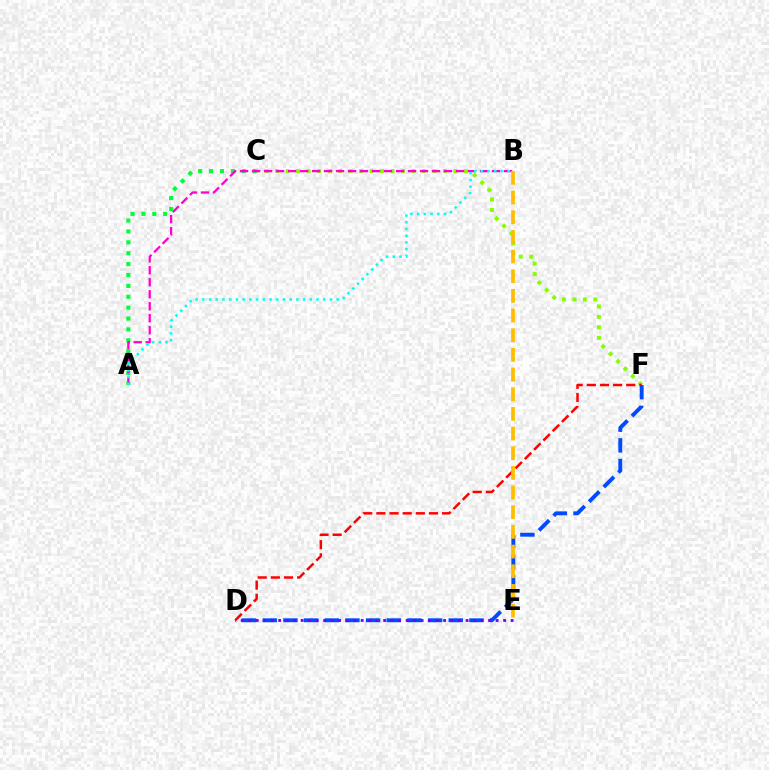{('A', 'C'): [{'color': '#00ff39', 'line_style': 'dotted', 'thickness': 2.96}], ('C', 'F'): [{'color': '#84ff00', 'line_style': 'dotted', 'thickness': 2.85}], ('A', 'B'): [{'color': '#ff00cf', 'line_style': 'dashed', 'thickness': 1.63}, {'color': '#00fff6', 'line_style': 'dotted', 'thickness': 1.82}], ('D', 'F'): [{'color': '#ff0000', 'line_style': 'dashed', 'thickness': 1.79}, {'color': '#004bff', 'line_style': 'dashed', 'thickness': 2.81}], ('B', 'E'): [{'color': '#ffbd00', 'line_style': 'dashed', 'thickness': 2.67}], ('D', 'E'): [{'color': '#7200ff', 'line_style': 'dotted', 'thickness': 2.04}]}